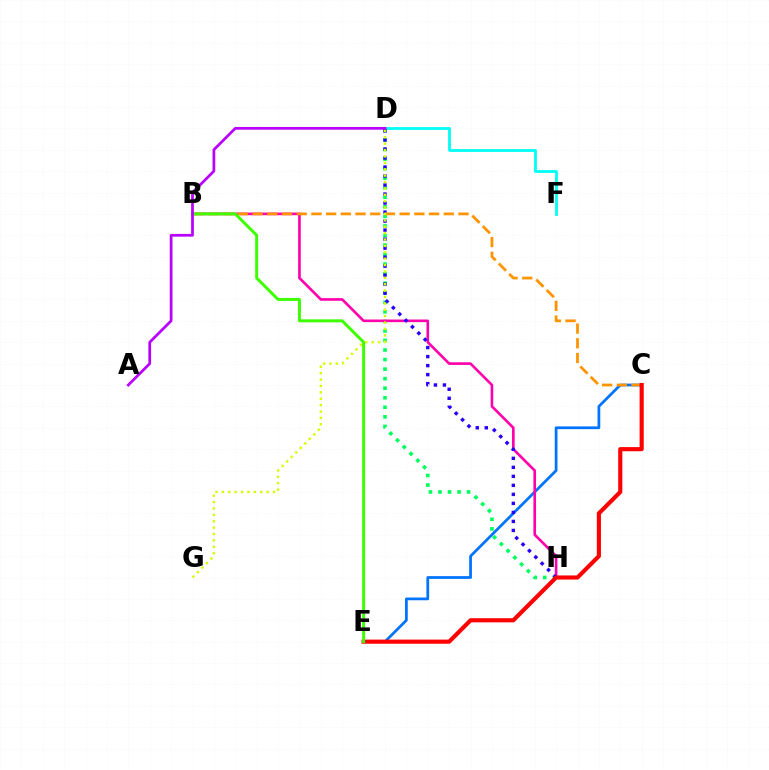{('D', 'F'): [{'color': '#00fff6', 'line_style': 'solid', 'thickness': 2.0}], ('D', 'H'): [{'color': '#00ff5c', 'line_style': 'dotted', 'thickness': 2.59}, {'color': '#2500ff', 'line_style': 'dotted', 'thickness': 2.45}], ('C', 'E'): [{'color': '#0074ff', 'line_style': 'solid', 'thickness': 1.98}, {'color': '#ff0000', 'line_style': 'solid', 'thickness': 2.97}], ('B', 'H'): [{'color': '#ff00ac', 'line_style': 'solid', 'thickness': 1.9}], ('B', 'C'): [{'color': '#ff9400', 'line_style': 'dashed', 'thickness': 2.0}], ('D', 'G'): [{'color': '#d1ff00', 'line_style': 'dotted', 'thickness': 1.74}], ('B', 'E'): [{'color': '#3dff00', 'line_style': 'solid', 'thickness': 2.14}], ('A', 'D'): [{'color': '#b900ff', 'line_style': 'solid', 'thickness': 1.98}]}